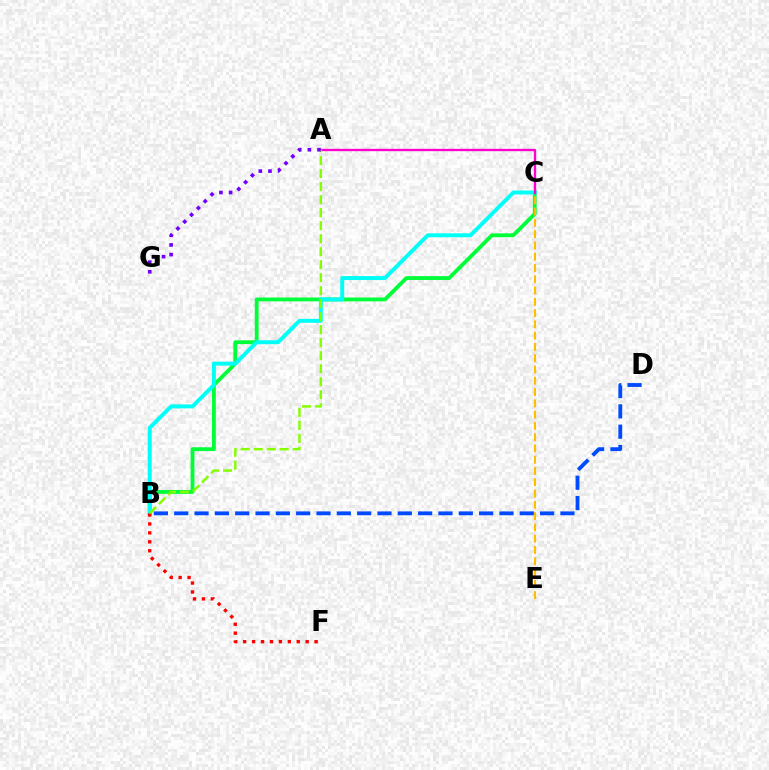{('B', 'C'): [{'color': '#00ff39', 'line_style': 'solid', 'thickness': 2.76}, {'color': '#00fff6', 'line_style': 'solid', 'thickness': 2.85}], ('B', 'D'): [{'color': '#004bff', 'line_style': 'dashed', 'thickness': 2.76}], ('C', 'E'): [{'color': '#ffbd00', 'line_style': 'dashed', 'thickness': 1.53}], ('B', 'F'): [{'color': '#ff0000', 'line_style': 'dotted', 'thickness': 2.43}], ('A', 'C'): [{'color': '#ff00cf', 'line_style': 'solid', 'thickness': 1.69}], ('A', 'B'): [{'color': '#84ff00', 'line_style': 'dashed', 'thickness': 1.77}], ('A', 'G'): [{'color': '#7200ff', 'line_style': 'dotted', 'thickness': 2.62}]}